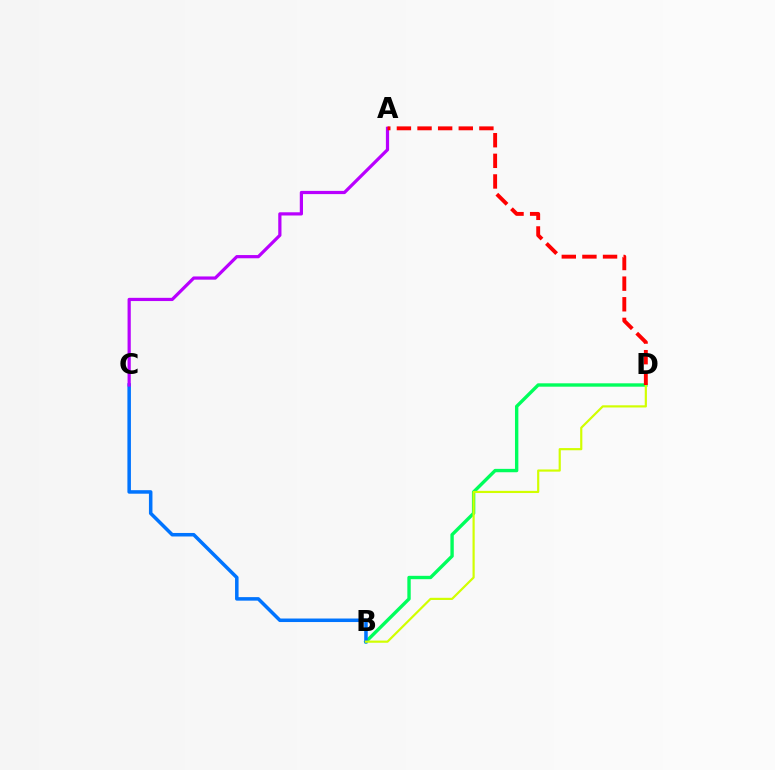{('B', 'D'): [{'color': '#00ff5c', 'line_style': 'solid', 'thickness': 2.43}, {'color': '#d1ff00', 'line_style': 'solid', 'thickness': 1.57}], ('B', 'C'): [{'color': '#0074ff', 'line_style': 'solid', 'thickness': 2.53}], ('A', 'C'): [{'color': '#b900ff', 'line_style': 'solid', 'thickness': 2.31}], ('A', 'D'): [{'color': '#ff0000', 'line_style': 'dashed', 'thickness': 2.8}]}